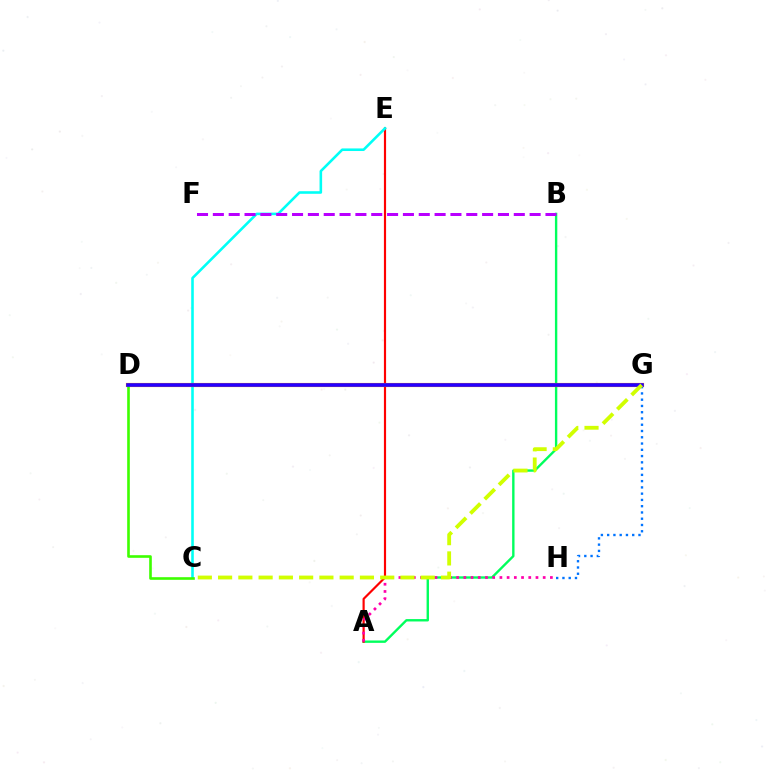{('G', 'H'): [{'color': '#0074ff', 'line_style': 'dotted', 'thickness': 1.7}], ('A', 'B'): [{'color': '#00ff5c', 'line_style': 'solid', 'thickness': 1.71}], ('A', 'E'): [{'color': '#ff0000', 'line_style': 'solid', 'thickness': 1.57}], ('A', 'H'): [{'color': '#ff00ac', 'line_style': 'dotted', 'thickness': 1.96}], ('C', 'E'): [{'color': '#00fff6', 'line_style': 'solid', 'thickness': 1.86}], ('D', 'G'): [{'color': '#ff9400', 'line_style': 'solid', 'thickness': 2.99}, {'color': '#2500ff', 'line_style': 'solid', 'thickness': 2.61}], ('C', 'D'): [{'color': '#3dff00', 'line_style': 'solid', 'thickness': 1.89}], ('C', 'G'): [{'color': '#d1ff00', 'line_style': 'dashed', 'thickness': 2.75}], ('B', 'F'): [{'color': '#b900ff', 'line_style': 'dashed', 'thickness': 2.15}]}